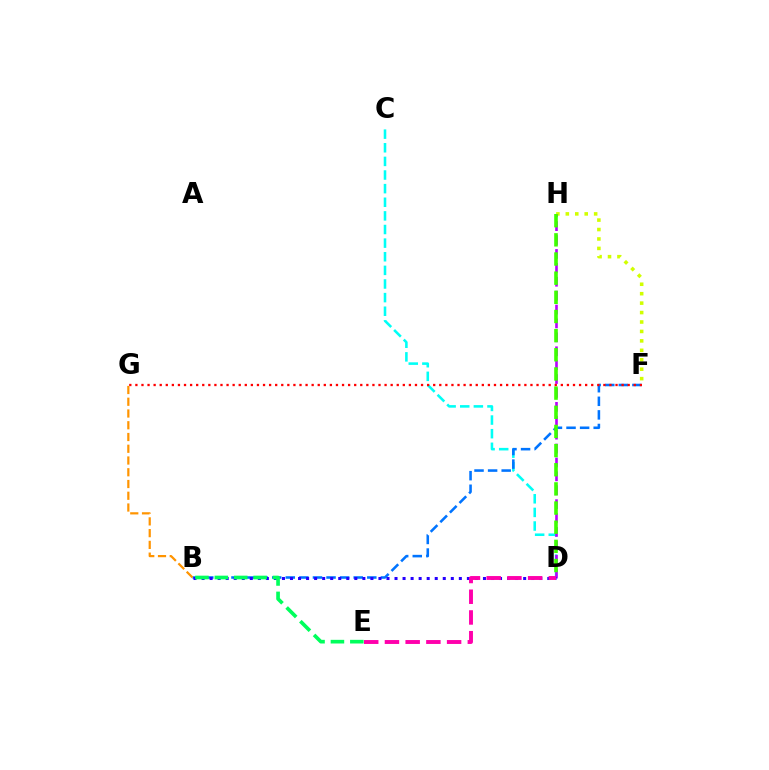{('C', 'D'): [{'color': '#00fff6', 'line_style': 'dashed', 'thickness': 1.85}], ('F', 'H'): [{'color': '#d1ff00', 'line_style': 'dotted', 'thickness': 2.56}], ('D', 'H'): [{'color': '#b900ff', 'line_style': 'dashed', 'thickness': 1.89}, {'color': '#3dff00', 'line_style': 'dashed', 'thickness': 2.6}], ('B', 'F'): [{'color': '#0074ff', 'line_style': 'dashed', 'thickness': 1.85}], ('F', 'G'): [{'color': '#ff0000', 'line_style': 'dotted', 'thickness': 1.65}], ('B', 'G'): [{'color': '#ff9400', 'line_style': 'dashed', 'thickness': 1.6}], ('B', 'D'): [{'color': '#2500ff', 'line_style': 'dotted', 'thickness': 2.18}], ('D', 'E'): [{'color': '#ff00ac', 'line_style': 'dashed', 'thickness': 2.81}], ('B', 'E'): [{'color': '#00ff5c', 'line_style': 'dashed', 'thickness': 2.64}]}